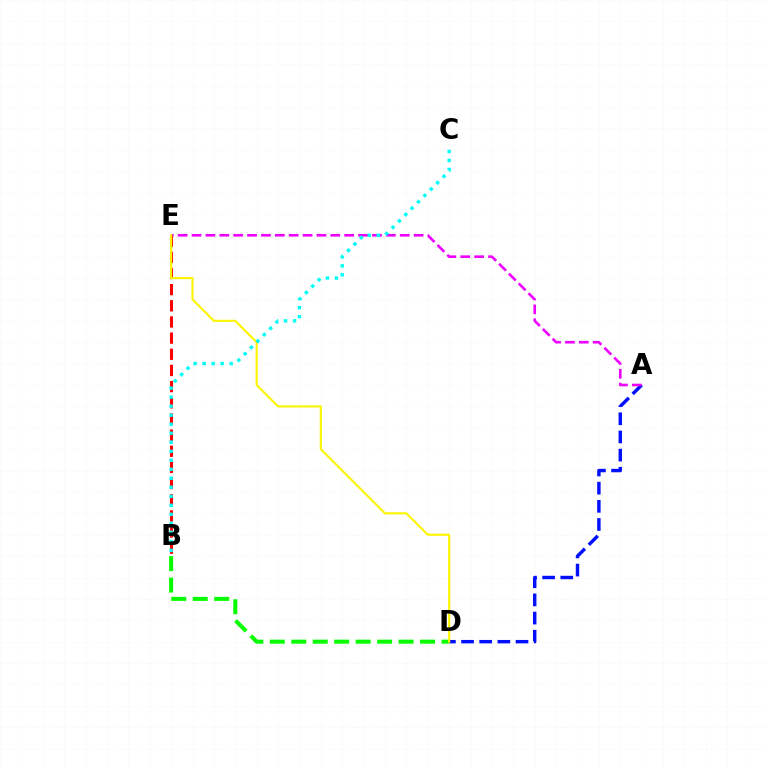{('A', 'D'): [{'color': '#0010ff', 'line_style': 'dashed', 'thickness': 2.47}], ('A', 'E'): [{'color': '#ee00ff', 'line_style': 'dashed', 'thickness': 1.89}], ('B', 'D'): [{'color': '#08ff00', 'line_style': 'dashed', 'thickness': 2.92}], ('B', 'E'): [{'color': '#ff0000', 'line_style': 'dashed', 'thickness': 2.2}], ('D', 'E'): [{'color': '#fcf500', 'line_style': 'solid', 'thickness': 1.53}], ('B', 'C'): [{'color': '#00fff6', 'line_style': 'dotted', 'thickness': 2.45}]}